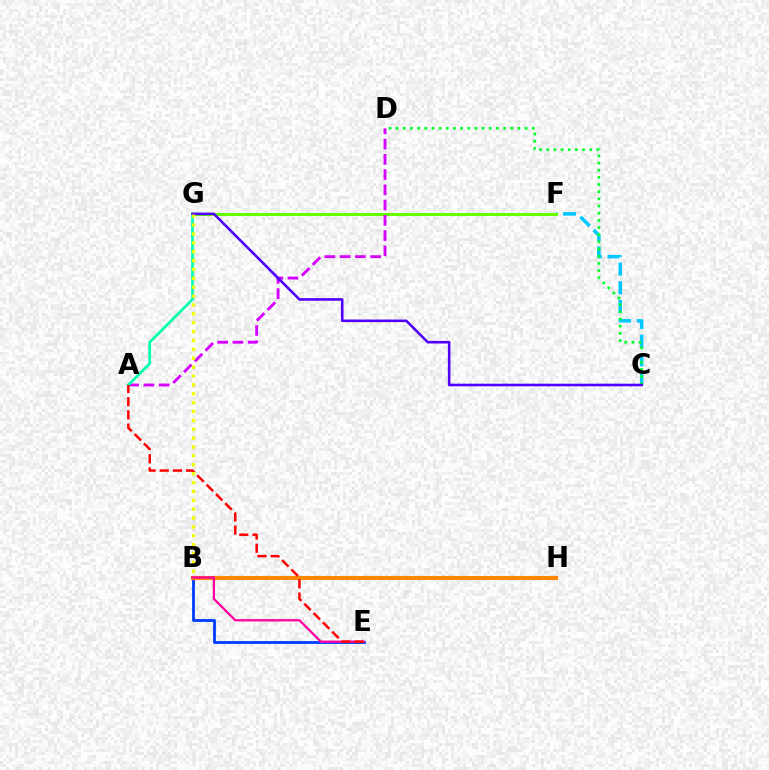{('C', 'F'): [{'color': '#00c7ff', 'line_style': 'dashed', 'thickness': 2.54}], ('B', 'E'): [{'color': '#003fff', 'line_style': 'solid', 'thickness': 2.03}, {'color': '#ff00a0', 'line_style': 'solid', 'thickness': 1.65}], ('F', 'G'): [{'color': '#66ff00', 'line_style': 'solid', 'thickness': 2.19}], ('B', 'H'): [{'color': '#ff8800', 'line_style': 'solid', 'thickness': 2.97}], ('A', 'D'): [{'color': '#d600ff', 'line_style': 'dashed', 'thickness': 2.07}], ('C', 'D'): [{'color': '#00ff27', 'line_style': 'dotted', 'thickness': 1.95}], ('A', 'G'): [{'color': '#00ffaf', 'line_style': 'solid', 'thickness': 1.97}], ('A', 'E'): [{'color': '#ff0000', 'line_style': 'dashed', 'thickness': 1.79}], ('C', 'G'): [{'color': '#4f00ff', 'line_style': 'solid', 'thickness': 1.86}], ('B', 'G'): [{'color': '#eeff00', 'line_style': 'dotted', 'thickness': 2.41}]}